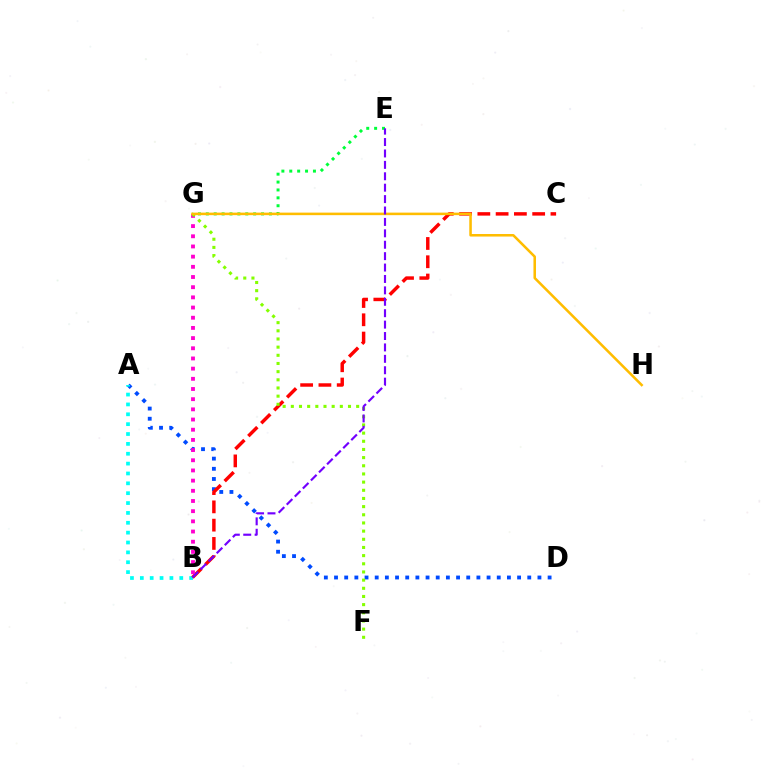{('A', 'D'): [{'color': '#004bff', 'line_style': 'dotted', 'thickness': 2.76}], ('A', 'B'): [{'color': '#00fff6', 'line_style': 'dotted', 'thickness': 2.68}], ('E', 'G'): [{'color': '#00ff39', 'line_style': 'dotted', 'thickness': 2.14}], ('B', 'C'): [{'color': '#ff0000', 'line_style': 'dashed', 'thickness': 2.48}], ('B', 'G'): [{'color': '#ff00cf', 'line_style': 'dotted', 'thickness': 2.77}], ('F', 'G'): [{'color': '#84ff00', 'line_style': 'dotted', 'thickness': 2.22}], ('G', 'H'): [{'color': '#ffbd00', 'line_style': 'solid', 'thickness': 1.83}], ('B', 'E'): [{'color': '#7200ff', 'line_style': 'dashed', 'thickness': 1.55}]}